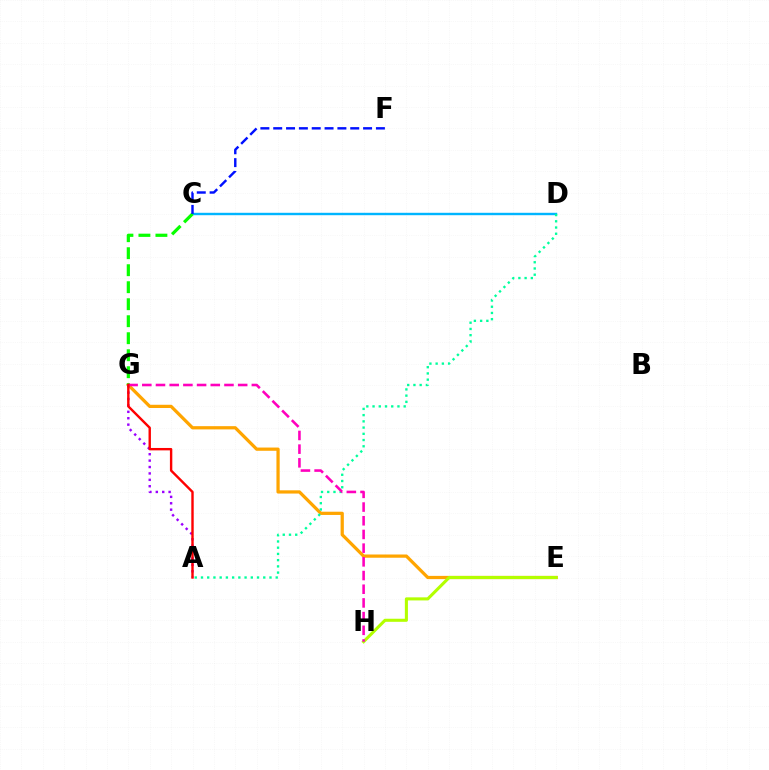{('C', 'D'): [{'color': '#00b5ff', 'line_style': 'solid', 'thickness': 1.73}], ('E', 'G'): [{'color': '#ffa500', 'line_style': 'solid', 'thickness': 2.33}], ('A', 'D'): [{'color': '#00ff9d', 'line_style': 'dotted', 'thickness': 1.69}], ('A', 'G'): [{'color': '#9b00ff', 'line_style': 'dotted', 'thickness': 1.74}, {'color': '#ff0000', 'line_style': 'solid', 'thickness': 1.73}], ('E', 'H'): [{'color': '#b3ff00', 'line_style': 'solid', 'thickness': 2.21}], ('C', 'G'): [{'color': '#08ff00', 'line_style': 'dashed', 'thickness': 2.31}], ('C', 'F'): [{'color': '#0010ff', 'line_style': 'dashed', 'thickness': 1.74}], ('G', 'H'): [{'color': '#ff00bd', 'line_style': 'dashed', 'thickness': 1.86}]}